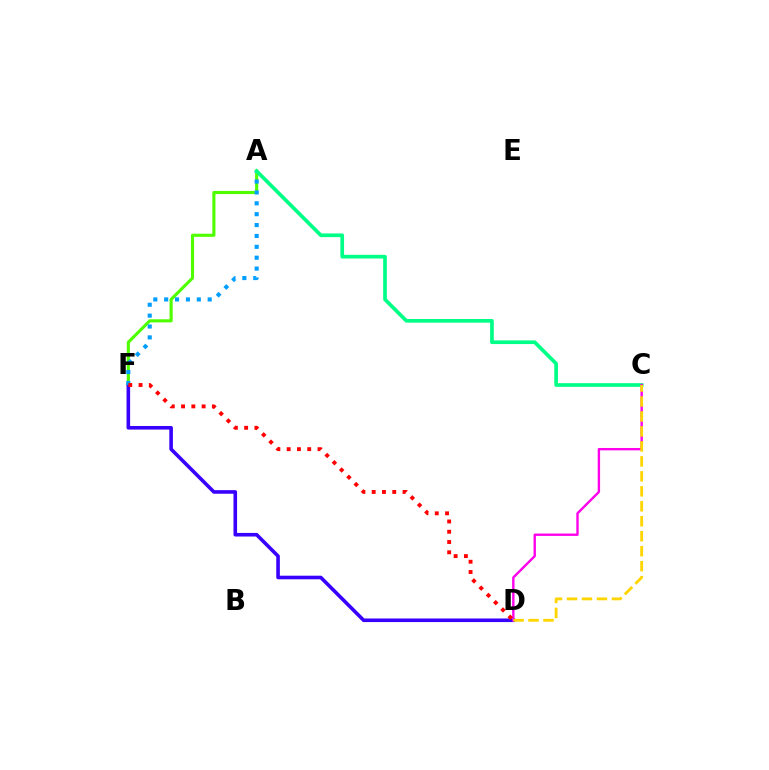{('A', 'F'): [{'color': '#4fff00', 'line_style': 'solid', 'thickness': 2.24}, {'color': '#009eff', 'line_style': 'dotted', 'thickness': 2.96}], ('D', 'F'): [{'color': '#3700ff', 'line_style': 'solid', 'thickness': 2.59}, {'color': '#ff0000', 'line_style': 'dotted', 'thickness': 2.79}], ('A', 'C'): [{'color': '#00ff86', 'line_style': 'solid', 'thickness': 2.65}], ('C', 'D'): [{'color': '#ff00ed', 'line_style': 'solid', 'thickness': 1.72}, {'color': '#ffd500', 'line_style': 'dashed', 'thickness': 2.03}]}